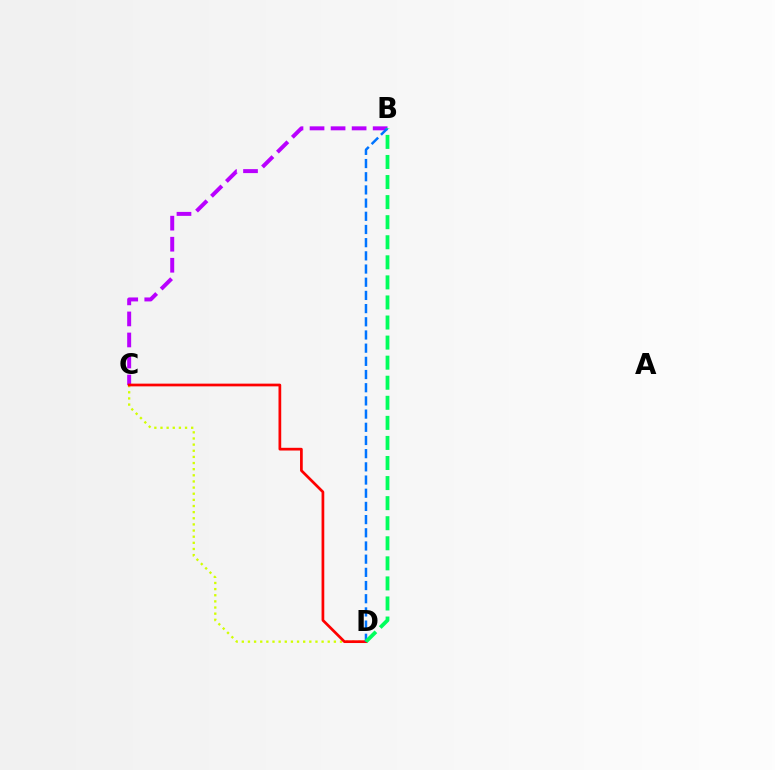{('B', 'C'): [{'color': '#b900ff', 'line_style': 'dashed', 'thickness': 2.86}], ('C', 'D'): [{'color': '#d1ff00', 'line_style': 'dotted', 'thickness': 1.67}, {'color': '#ff0000', 'line_style': 'solid', 'thickness': 1.96}], ('B', 'D'): [{'color': '#0074ff', 'line_style': 'dashed', 'thickness': 1.79}, {'color': '#00ff5c', 'line_style': 'dashed', 'thickness': 2.73}]}